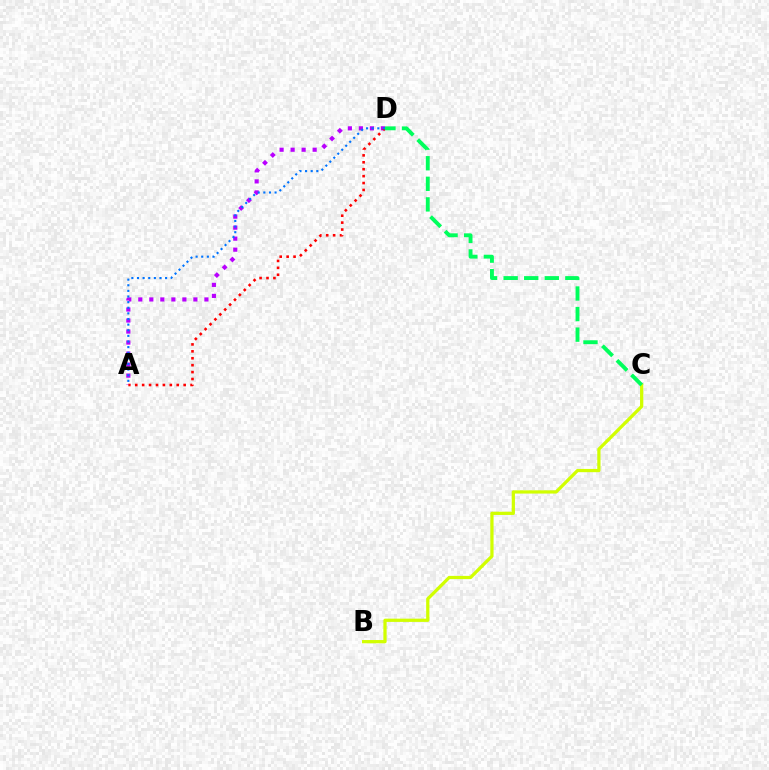{('B', 'C'): [{'color': '#d1ff00', 'line_style': 'solid', 'thickness': 2.34}], ('A', 'D'): [{'color': '#b900ff', 'line_style': 'dotted', 'thickness': 2.99}, {'color': '#ff0000', 'line_style': 'dotted', 'thickness': 1.88}, {'color': '#0074ff', 'line_style': 'dotted', 'thickness': 1.53}], ('C', 'D'): [{'color': '#00ff5c', 'line_style': 'dashed', 'thickness': 2.79}]}